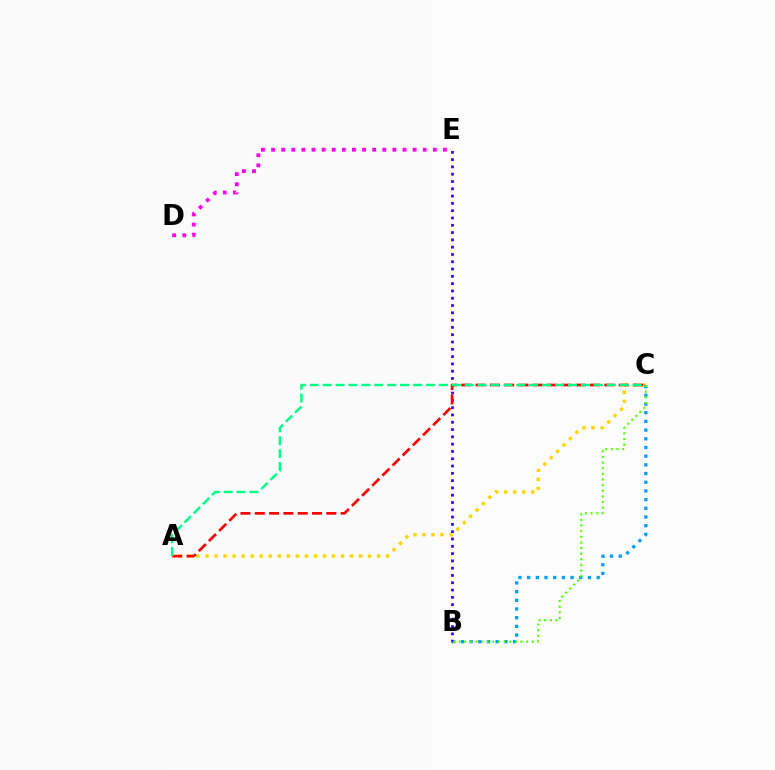{('D', 'E'): [{'color': '#ff00ed', 'line_style': 'dotted', 'thickness': 2.75}], ('A', 'C'): [{'color': '#ffd500', 'line_style': 'dotted', 'thickness': 2.45}, {'color': '#ff0000', 'line_style': 'dashed', 'thickness': 1.94}, {'color': '#00ff86', 'line_style': 'dashed', 'thickness': 1.75}], ('B', 'C'): [{'color': '#009eff', 'line_style': 'dotted', 'thickness': 2.36}, {'color': '#4fff00', 'line_style': 'dotted', 'thickness': 1.53}], ('B', 'E'): [{'color': '#3700ff', 'line_style': 'dotted', 'thickness': 1.98}]}